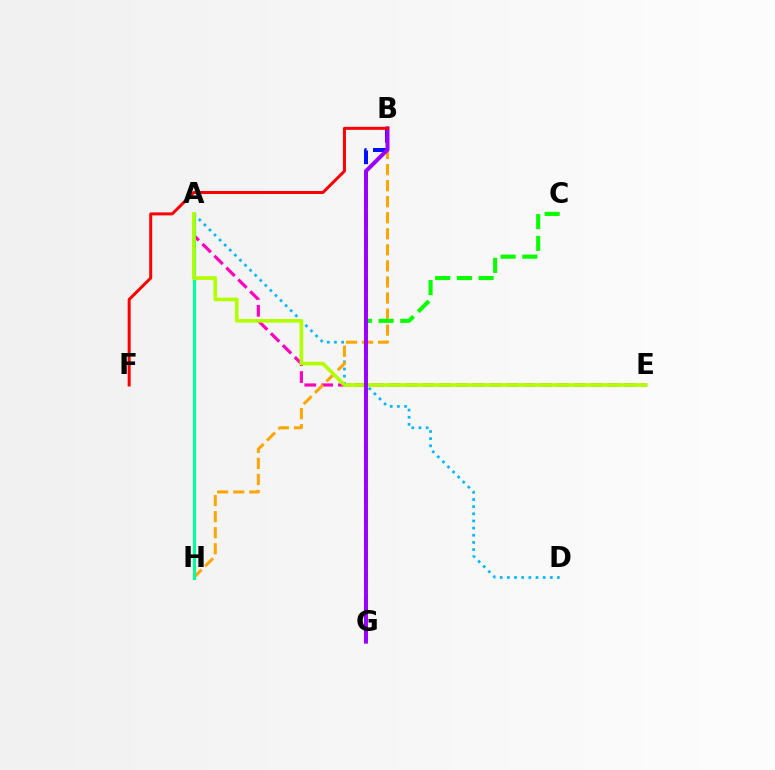{('A', 'D'): [{'color': '#00b5ff', 'line_style': 'dotted', 'thickness': 1.94}], ('A', 'E'): [{'color': '#ff00bd', 'line_style': 'dashed', 'thickness': 2.29}, {'color': '#b3ff00', 'line_style': 'solid', 'thickness': 2.65}], ('B', 'G'): [{'color': '#0010ff', 'line_style': 'dashed', 'thickness': 2.88}, {'color': '#9b00ff', 'line_style': 'solid', 'thickness': 2.86}], ('B', 'H'): [{'color': '#ffa500', 'line_style': 'dashed', 'thickness': 2.18}], ('A', 'H'): [{'color': '#00ff9d', 'line_style': 'solid', 'thickness': 2.24}], ('C', 'G'): [{'color': '#08ff00', 'line_style': 'dashed', 'thickness': 2.95}], ('B', 'F'): [{'color': '#ff0000', 'line_style': 'solid', 'thickness': 2.16}]}